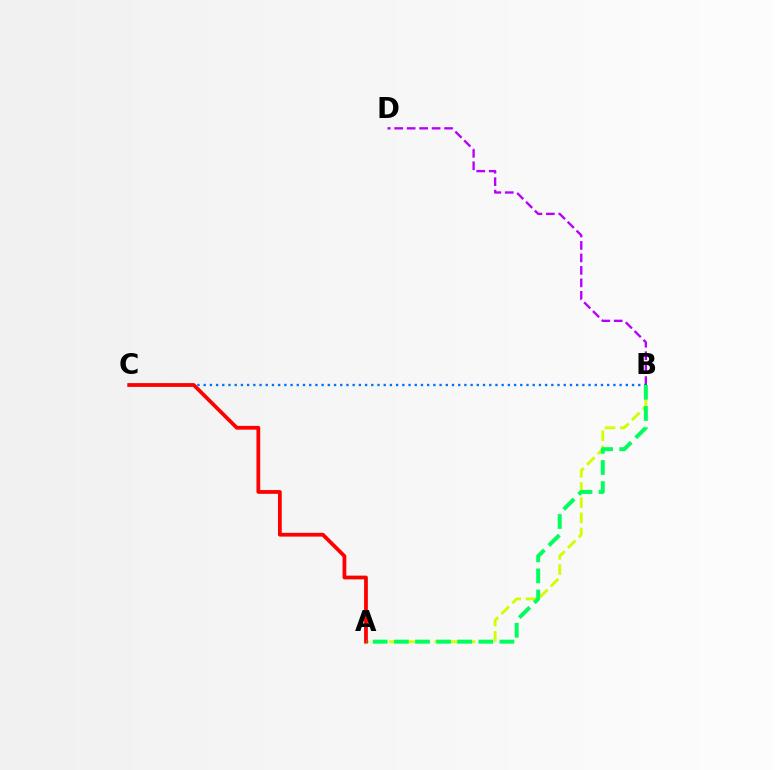{('B', 'D'): [{'color': '#b900ff', 'line_style': 'dashed', 'thickness': 1.69}], ('A', 'B'): [{'color': '#d1ff00', 'line_style': 'dashed', 'thickness': 2.06}, {'color': '#00ff5c', 'line_style': 'dashed', 'thickness': 2.87}], ('B', 'C'): [{'color': '#0074ff', 'line_style': 'dotted', 'thickness': 1.69}], ('A', 'C'): [{'color': '#ff0000', 'line_style': 'solid', 'thickness': 2.71}]}